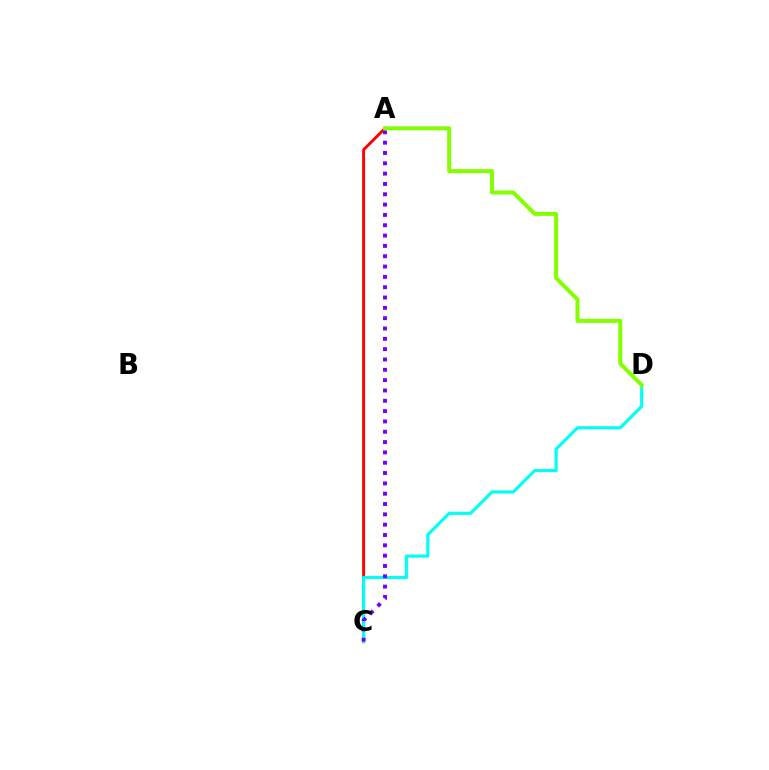{('A', 'C'): [{'color': '#ff0000', 'line_style': 'solid', 'thickness': 2.09}, {'color': '#7200ff', 'line_style': 'dotted', 'thickness': 2.81}], ('C', 'D'): [{'color': '#00fff6', 'line_style': 'solid', 'thickness': 2.25}], ('A', 'D'): [{'color': '#84ff00', 'line_style': 'solid', 'thickness': 2.88}]}